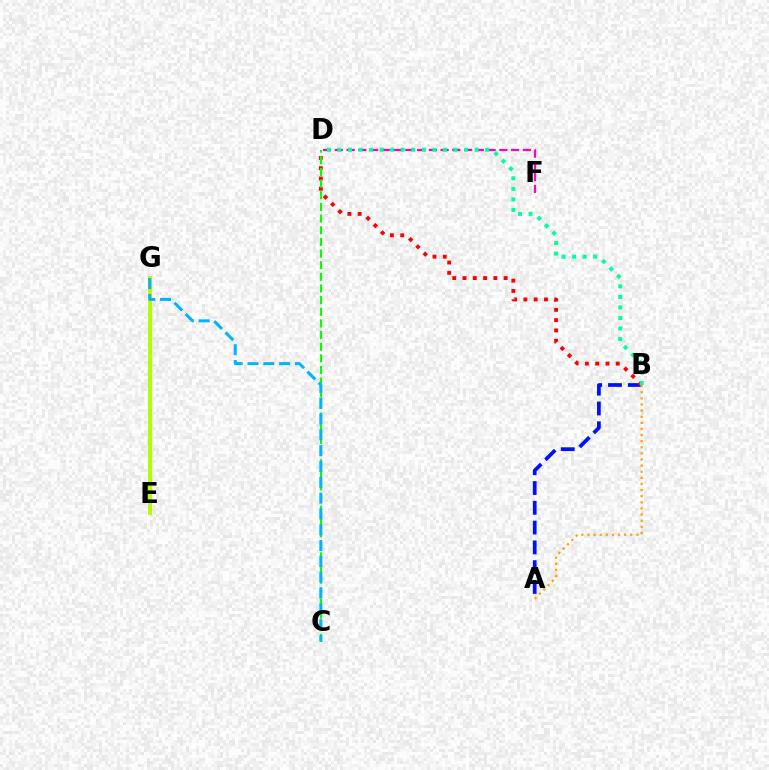{('E', 'G'): [{'color': '#9b00ff', 'line_style': 'dashed', 'thickness': 2.14}, {'color': '#b3ff00', 'line_style': 'solid', 'thickness': 2.86}], ('A', 'B'): [{'color': '#0010ff', 'line_style': 'dashed', 'thickness': 2.69}, {'color': '#ffa500', 'line_style': 'dotted', 'thickness': 1.66}], ('D', 'F'): [{'color': '#ff00bd', 'line_style': 'dashed', 'thickness': 1.6}], ('B', 'D'): [{'color': '#ff0000', 'line_style': 'dotted', 'thickness': 2.79}, {'color': '#00ff9d', 'line_style': 'dotted', 'thickness': 2.87}], ('C', 'D'): [{'color': '#08ff00', 'line_style': 'dashed', 'thickness': 1.58}], ('C', 'G'): [{'color': '#00b5ff', 'line_style': 'dashed', 'thickness': 2.15}]}